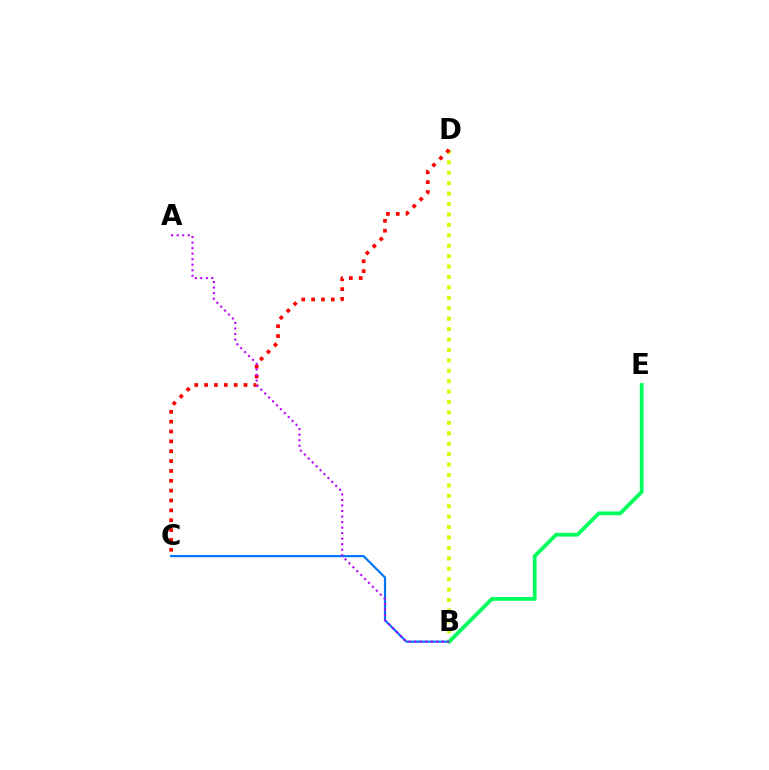{('B', 'D'): [{'color': '#d1ff00', 'line_style': 'dotted', 'thickness': 2.83}], ('C', 'D'): [{'color': '#ff0000', 'line_style': 'dotted', 'thickness': 2.68}], ('B', 'C'): [{'color': '#0074ff', 'line_style': 'solid', 'thickness': 1.57}], ('B', 'E'): [{'color': '#00ff5c', 'line_style': 'solid', 'thickness': 2.72}], ('A', 'B'): [{'color': '#b900ff', 'line_style': 'dotted', 'thickness': 1.5}]}